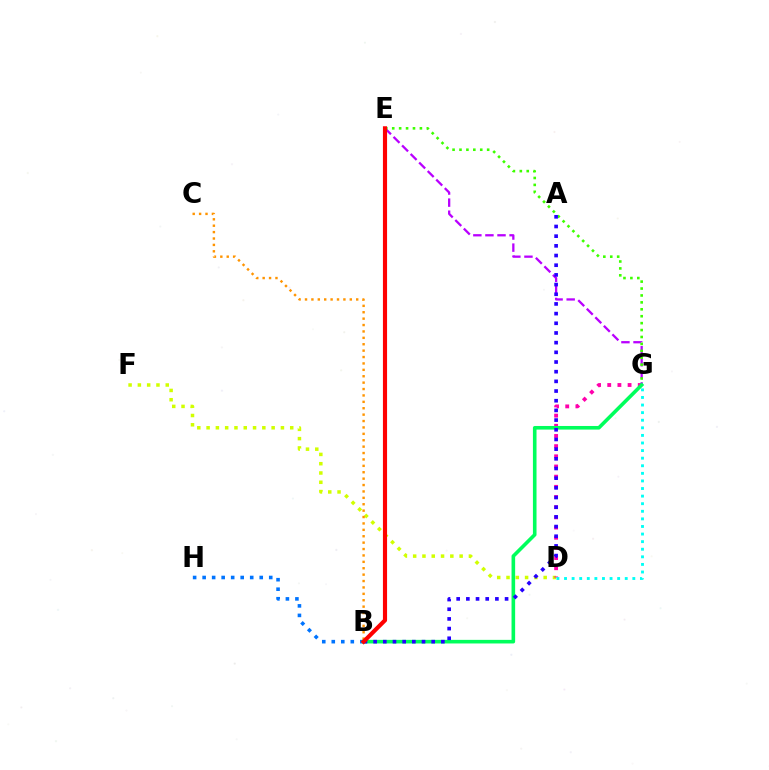{('D', 'F'): [{'color': '#d1ff00', 'line_style': 'dotted', 'thickness': 2.52}], ('D', 'G'): [{'color': '#ff00ac', 'line_style': 'dotted', 'thickness': 2.76}, {'color': '#00fff6', 'line_style': 'dotted', 'thickness': 2.06}], ('E', 'G'): [{'color': '#b900ff', 'line_style': 'dashed', 'thickness': 1.64}, {'color': '#3dff00', 'line_style': 'dotted', 'thickness': 1.88}], ('B', 'H'): [{'color': '#0074ff', 'line_style': 'dotted', 'thickness': 2.59}], ('B', 'C'): [{'color': '#ff9400', 'line_style': 'dotted', 'thickness': 1.74}], ('B', 'G'): [{'color': '#00ff5c', 'line_style': 'solid', 'thickness': 2.6}], ('A', 'B'): [{'color': '#2500ff', 'line_style': 'dotted', 'thickness': 2.63}], ('B', 'E'): [{'color': '#ff0000', 'line_style': 'solid', 'thickness': 2.98}]}